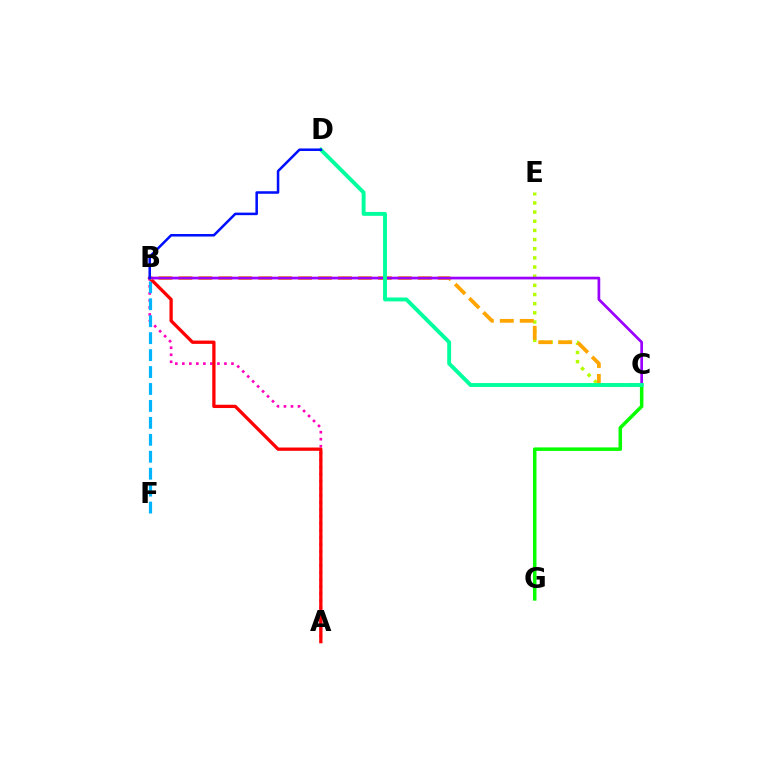{('A', 'B'): [{'color': '#ff00bd', 'line_style': 'dotted', 'thickness': 1.91}, {'color': '#ff0000', 'line_style': 'solid', 'thickness': 2.37}], ('B', 'F'): [{'color': '#00b5ff', 'line_style': 'dashed', 'thickness': 2.3}], ('C', 'E'): [{'color': '#b3ff00', 'line_style': 'dotted', 'thickness': 2.49}], ('C', 'G'): [{'color': '#08ff00', 'line_style': 'solid', 'thickness': 2.53}], ('B', 'C'): [{'color': '#ffa500', 'line_style': 'dashed', 'thickness': 2.71}, {'color': '#9b00ff', 'line_style': 'solid', 'thickness': 1.95}], ('C', 'D'): [{'color': '#00ff9d', 'line_style': 'solid', 'thickness': 2.8}], ('B', 'D'): [{'color': '#0010ff', 'line_style': 'solid', 'thickness': 1.82}]}